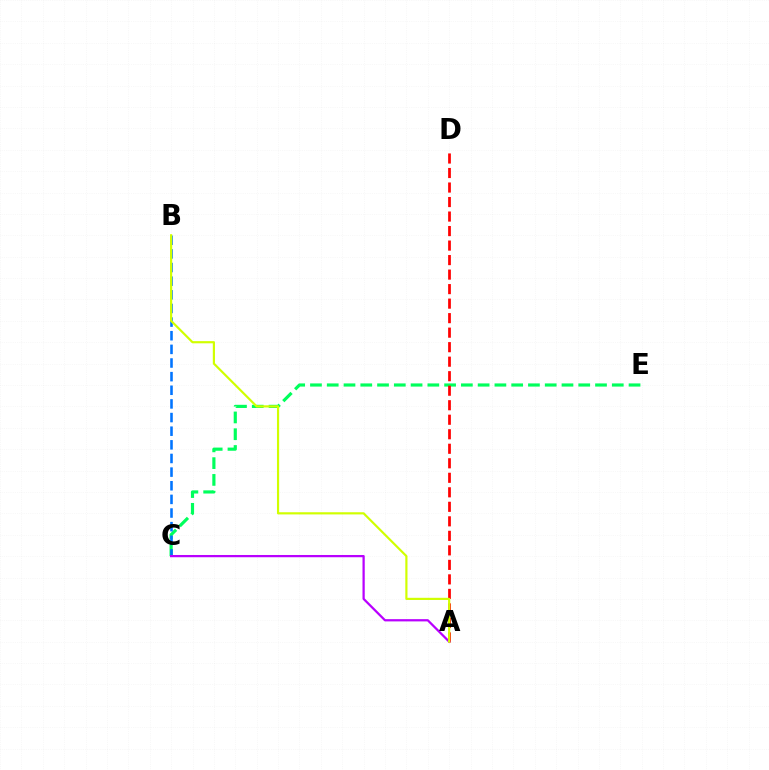{('C', 'E'): [{'color': '#00ff5c', 'line_style': 'dashed', 'thickness': 2.28}], ('B', 'C'): [{'color': '#0074ff', 'line_style': 'dashed', 'thickness': 1.85}], ('A', 'D'): [{'color': '#ff0000', 'line_style': 'dashed', 'thickness': 1.97}], ('A', 'C'): [{'color': '#b900ff', 'line_style': 'solid', 'thickness': 1.62}], ('A', 'B'): [{'color': '#d1ff00', 'line_style': 'solid', 'thickness': 1.57}]}